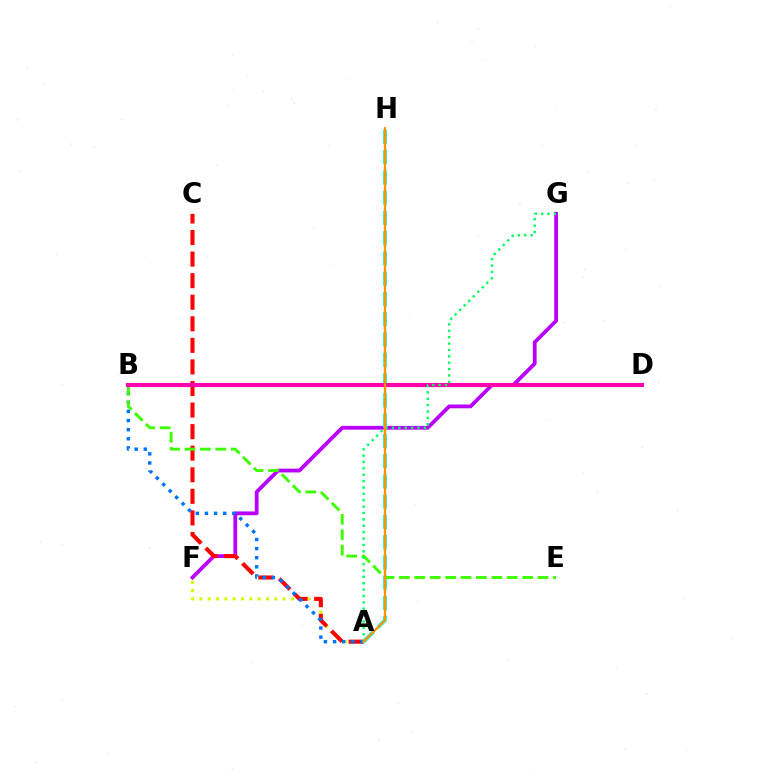{('F', 'G'): [{'color': '#b900ff', 'line_style': 'solid', 'thickness': 2.72}], ('B', 'D'): [{'color': '#2500ff', 'line_style': 'dotted', 'thickness': 2.22}, {'color': '#ff00ac', 'line_style': 'solid', 'thickness': 2.97}], ('A', 'H'): [{'color': '#00fff6', 'line_style': 'dashed', 'thickness': 2.75}, {'color': '#ff9400', 'line_style': 'solid', 'thickness': 1.69}], ('A', 'F'): [{'color': '#d1ff00', 'line_style': 'dotted', 'thickness': 2.26}], ('A', 'C'): [{'color': '#ff0000', 'line_style': 'dashed', 'thickness': 2.93}], ('A', 'B'): [{'color': '#0074ff', 'line_style': 'dotted', 'thickness': 2.48}], ('B', 'E'): [{'color': '#3dff00', 'line_style': 'dashed', 'thickness': 2.09}], ('A', 'G'): [{'color': '#00ff5c', 'line_style': 'dotted', 'thickness': 1.73}]}